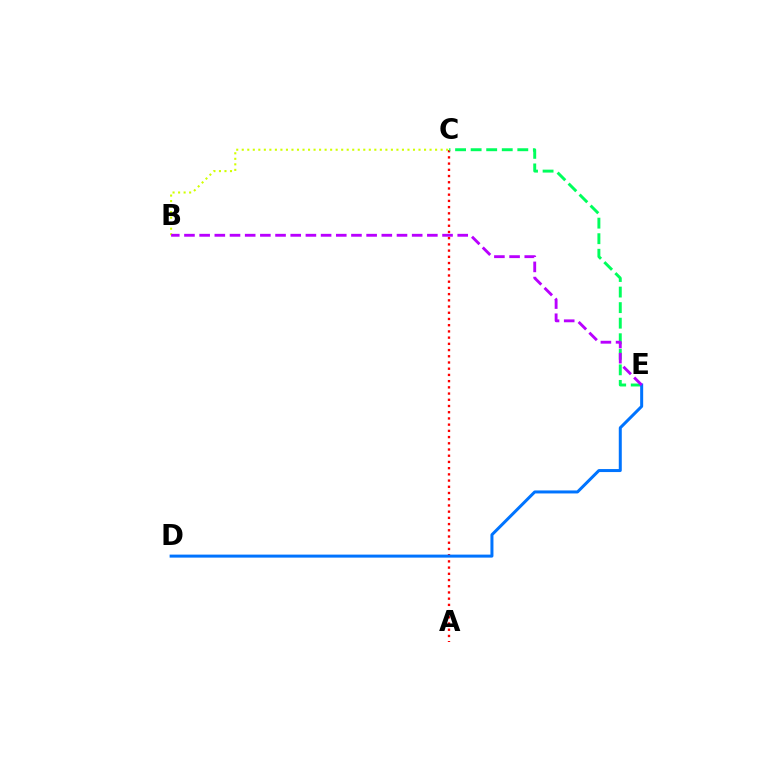{('A', 'C'): [{'color': '#ff0000', 'line_style': 'dotted', 'thickness': 1.69}], ('B', 'C'): [{'color': '#d1ff00', 'line_style': 'dotted', 'thickness': 1.5}], ('C', 'E'): [{'color': '#00ff5c', 'line_style': 'dashed', 'thickness': 2.11}], ('D', 'E'): [{'color': '#0074ff', 'line_style': 'solid', 'thickness': 2.16}], ('B', 'E'): [{'color': '#b900ff', 'line_style': 'dashed', 'thickness': 2.06}]}